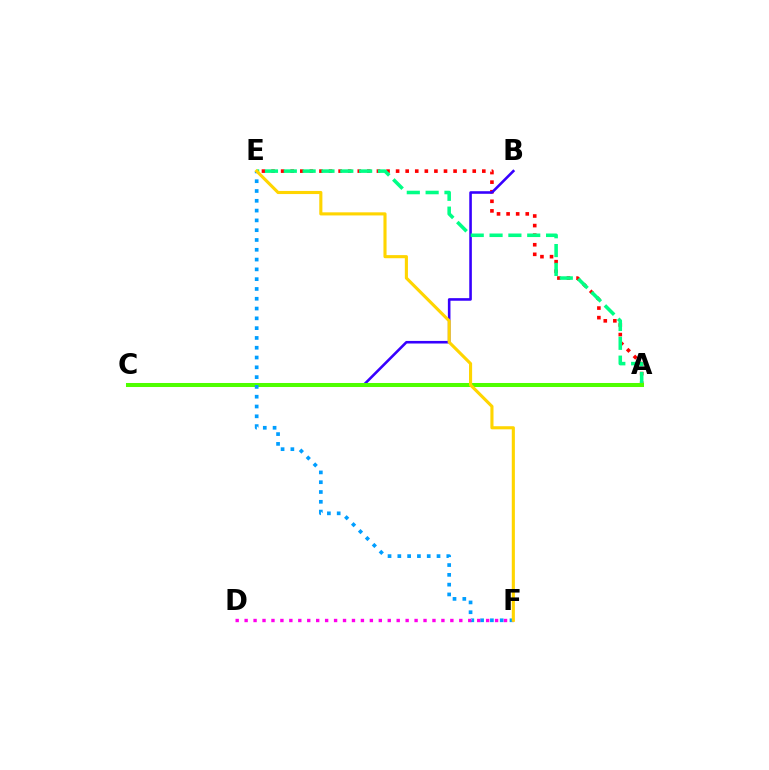{('A', 'E'): [{'color': '#ff0000', 'line_style': 'dotted', 'thickness': 2.6}, {'color': '#00ff86', 'line_style': 'dashed', 'thickness': 2.56}], ('B', 'C'): [{'color': '#3700ff', 'line_style': 'solid', 'thickness': 1.86}], ('A', 'C'): [{'color': '#4fff00', 'line_style': 'solid', 'thickness': 2.9}], ('E', 'F'): [{'color': '#009eff', 'line_style': 'dotted', 'thickness': 2.66}, {'color': '#ffd500', 'line_style': 'solid', 'thickness': 2.24}], ('D', 'F'): [{'color': '#ff00ed', 'line_style': 'dotted', 'thickness': 2.43}]}